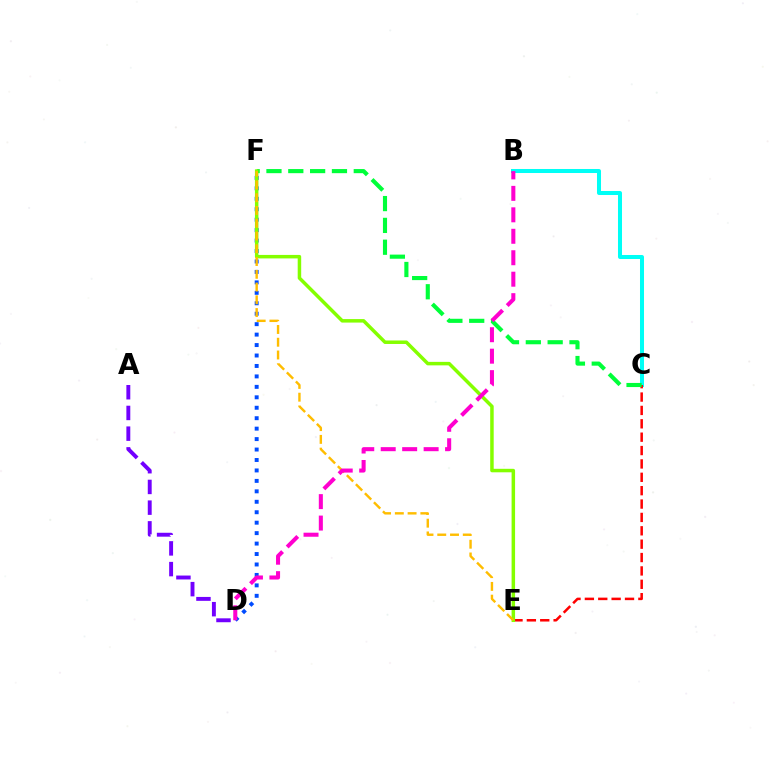{('B', 'C'): [{'color': '#00fff6', 'line_style': 'solid', 'thickness': 2.89}], ('D', 'F'): [{'color': '#004bff', 'line_style': 'dotted', 'thickness': 2.84}], ('A', 'D'): [{'color': '#7200ff', 'line_style': 'dashed', 'thickness': 2.81}], ('C', 'E'): [{'color': '#ff0000', 'line_style': 'dashed', 'thickness': 1.82}], ('C', 'F'): [{'color': '#00ff39', 'line_style': 'dashed', 'thickness': 2.97}], ('E', 'F'): [{'color': '#84ff00', 'line_style': 'solid', 'thickness': 2.52}, {'color': '#ffbd00', 'line_style': 'dashed', 'thickness': 1.73}], ('B', 'D'): [{'color': '#ff00cf', 'line_style': 'dashed', 'thickness': 2.92}]}